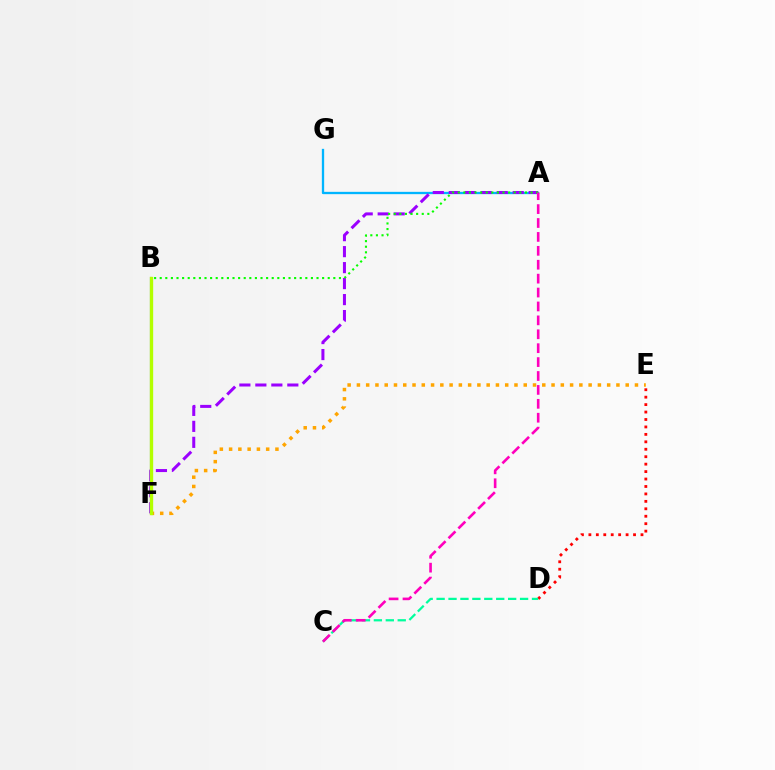{('D', 'E'): [{'color': '#ff0000', 'line_style': 'dotted', 'thickness': 2.02}], ('A', 'G'): [{'color': '#00b5ff', 'line_style': 'solid', 'thickness': 1.67}], ('A', 'F'): [{'color': '#9b00ff', 'line_style': 'dashed', 'thickness': 2.17}], ('C', 'D'): [{'color': '#00ff9d', 'line_style': 'dashed', 'thickness': 1.62}], ('A', 'B'): [{'color': '#08ff00', 'line_style': 'dotted', 'thickness': 1.52}], ('E', 'F'): [{'color': '#ffa500', 'line_style': 'dotted', 'thickness': 2.52}], ('B', 'F'): [{'color': '#0010ff', 'line_style': 'solid', 'thickness': 1.5}, {'color': '#b3ff00', 'line_style': 'solid', 'thickness': 2.41}], ('A', 'C'): [{'color': '#ff00bd', 'line_style': 'dashed', 'thickness': 1.89}]}